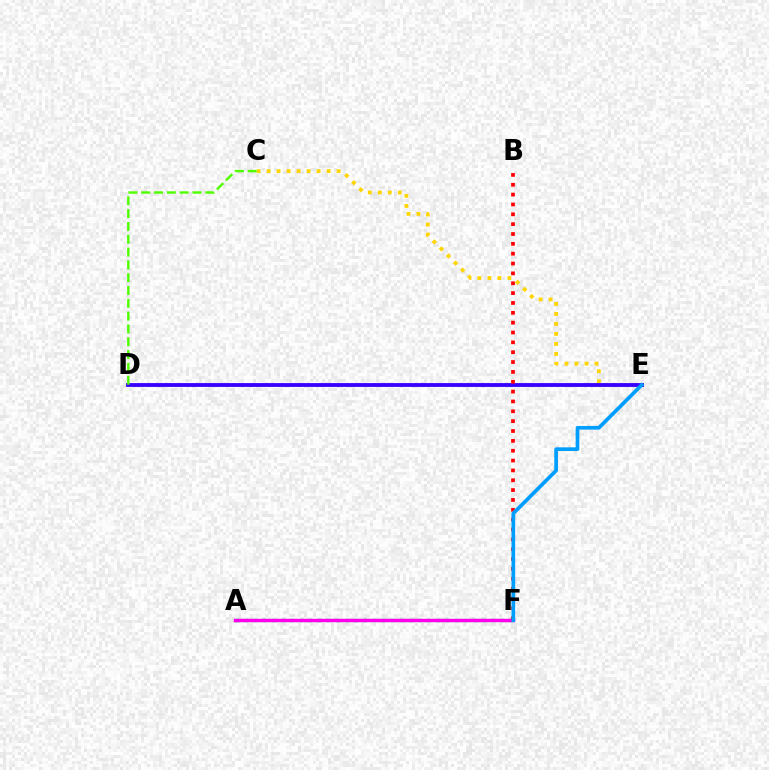{('C', 'E'): [{'color': '#ffd500', 'line_style': 'dotted', 'thickness': 2.72}], ('A', 'F'): [{'color': '#00ff86', 'line_style': 'dotted', 'thickness': 2.48}, {'color': '#ff00ed', 'line_style': 'solid', 'thickness': 2.49}], ('D', 'E'): [{'color': '#3700ff', 'line_style': 'solid', 'thickness': 2.76}], ('B', 'F'): [{'color': '#ff0000', 'line_style': 'dotted', 'thickness': 2.68}], ('E', 'F'): [{'color': '#009eff', 'line_style': 'solid', 'thickness': 2.66}], ('C', 'D'): [{'color': '#4fff00', 'line_style': 'dashed', 'thickness': 1.74}]}